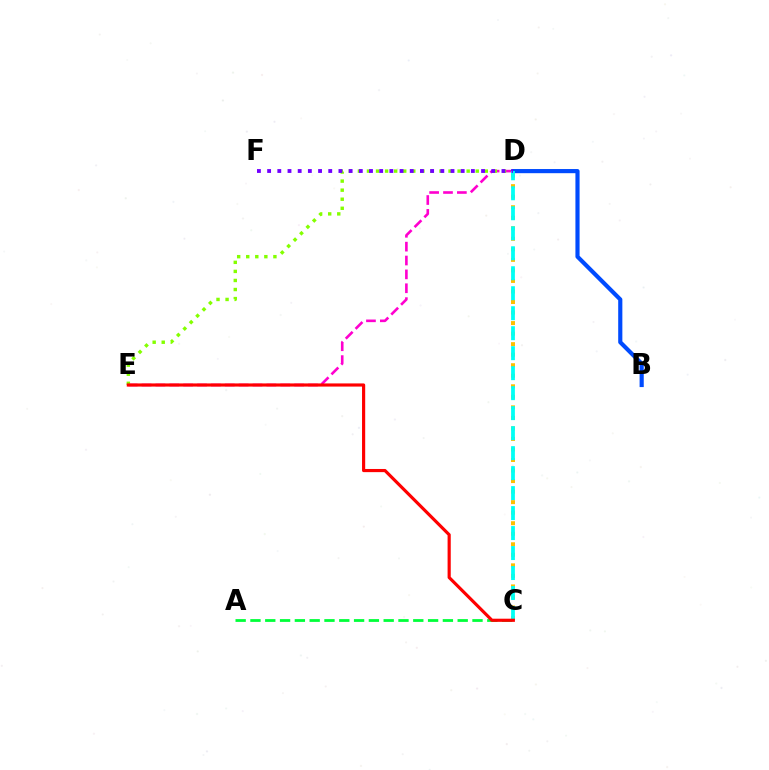{('D', 'E'): [{'color': '#ff00cf', 'line_style': 'dashed', 'thickness': 1.88}, {'color': '#84ff00', 'line_style': 'dotted', 'thickness': 2.46}], ('B', 'D'): [{'color': '#004bff', 'line_style': 'solid', 'thickness': 2.99}], ('C', 'D'): [{'color': '#ffbd00', 'line_style': 'dotted', 'thickness': 2.86}, {'color': '#00fff6', 'line_style': 'dashed', 'thickness': 2.72}], ('A', 'C'): [{'color': '#00ff39', 'line_style': 'dashed', 'thickness': 2.01}], ('C', 'E'): [{'color': '#ff0000', 'line_style': 'solid', 'thickness': 2.27}], ('D', 'F'): [{'color': '#7200ff', 'line_style': 'dotted', 'thickness': 2.77}]}